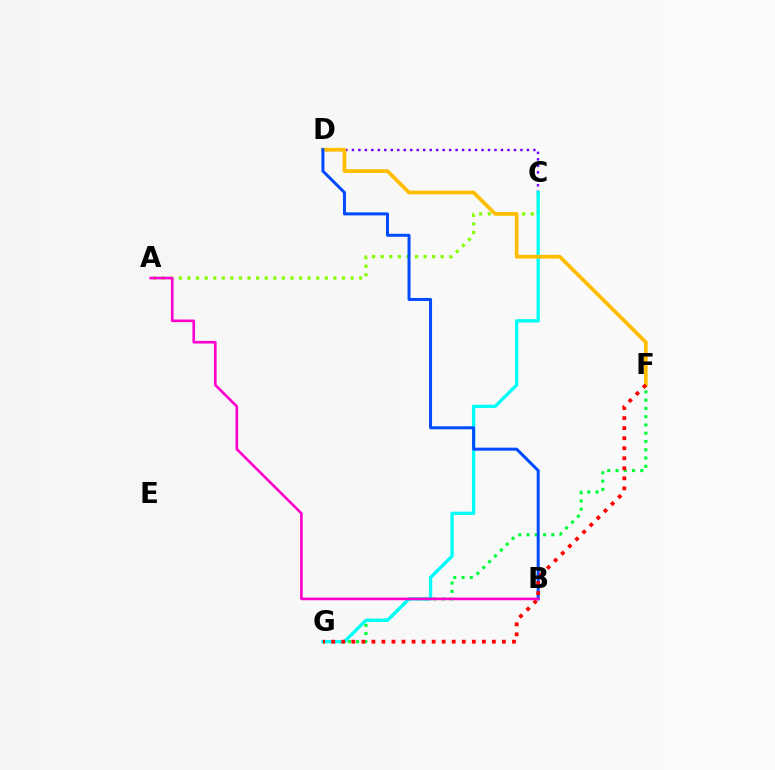{('F', 'G'): [{'color': '#00ff39', 'line_style': 'dotted', 'thickness': 2.25}, {'color': '#ff0000', 'line_style': 'dotted', 'thickness': 2.73}], ('A', 'C'): [{'color': '#84ff00', 'line_style': 'dotted', 'thickness': 2.33}], ('C', 'D'): [{'color': '#7200ff', 'line_style': 'dotted', 'thickness': 1.76}], ('C', 'G'): [{'color': '#00fff6', 'line_style': 'solid', 'thickness': 2.4}], ('D', 'F'): [{'color': '#ffbd00', 'line_style': 'solid', 'thickness': 2.67}], ('B', 'D'): [{'color': '#004bff', 'line_style': 'solid', 'thickness': 2.17}], ('A', 'B'): [{'color': '#ff00cf', 'line_style': 'solid', 'thickness': 1.9}]}